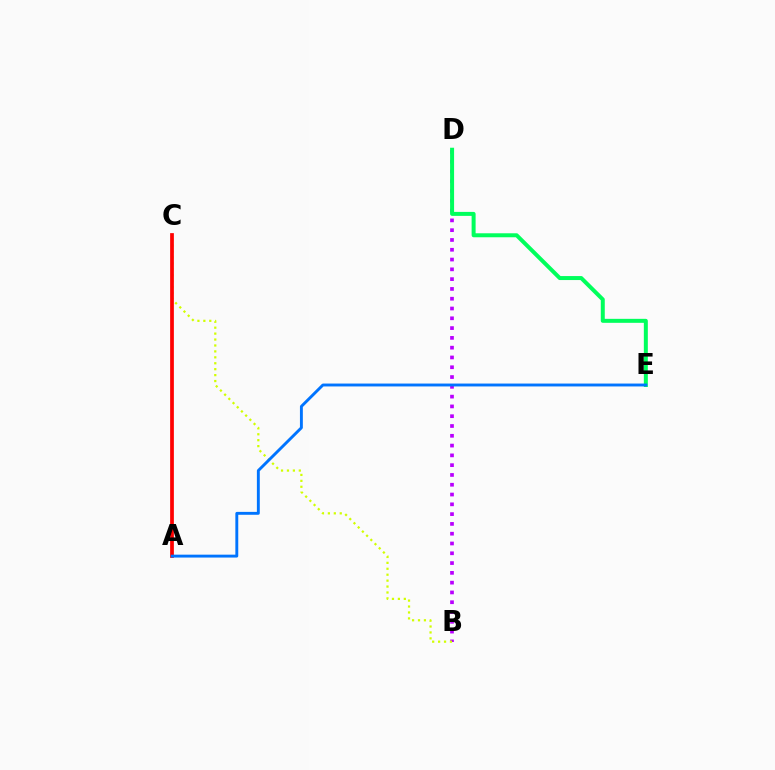{('B', 'D'): [{'color': '#b900ff', 'line_style': 'dotted', 'thickness': 2.66}], ('B', 'C'): [{'color': '#d1ff00', 'line_style': 'dotted', 'thickness': 1.61}], ('A', 'C'): [{'color': '#ff0000', 'line_style': 'solid', 'thickness': 2.69}], ('D', 'E'): [{'color': '#00ff5c', 'line_style': 'solid', 'thickness': 2.87}], ('A', 'E'): [{'color': '#0074ff', 'line_style': 'solid', 'thickness': 2.09}]}